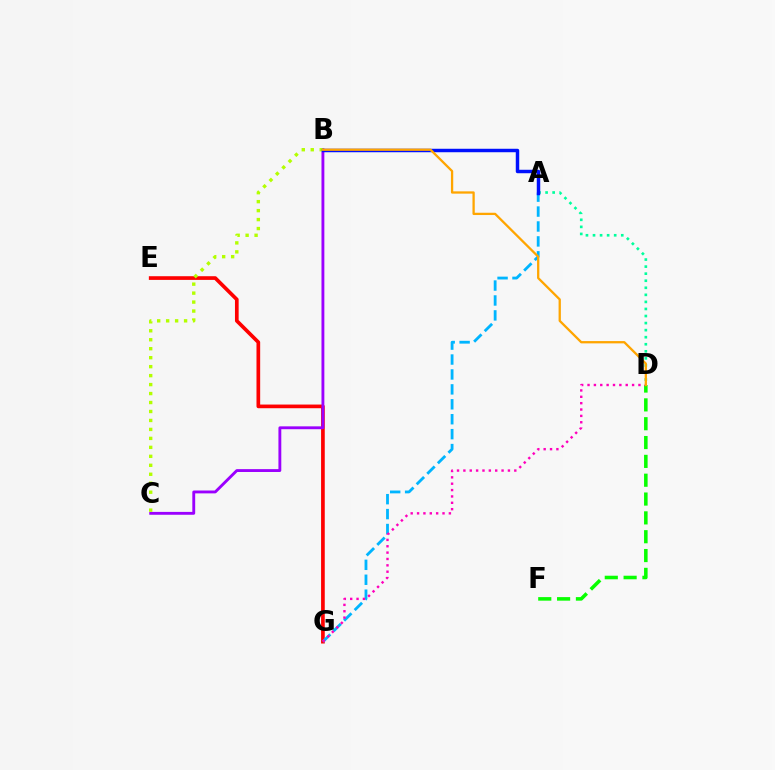{('A', 'D'): [{'color': '#00ff9d', 'line_style': 'dotted', 'thickness': 1.92}], ('E', 'G'): [{'color': '#ff0000', 'line_style': 'solid', 'thickness': 2.65}], ('B', 'C'): [{'color': '#9b00ff', 'line_style': 'solid', 'thickness': 2.06}, {'color': '#b3ff00', 'line_style': 'dotted', 'thickness': 2.44}], ('A', 'G'): [{'color': '#00b5ff', 'line_style': 'dashed', 'thickness': 2.03}], ('D', 'F'): [{'color': '#08ff00', 'line_style': 'dashed', 'thickness': 2.56}], ('D', 'G'): [{'color': '#ff00bd', 'line_style': 'dotted', 'thickness': 1.73}], ('A', 'B'): [{'color': '#0010ff', 'line_style': 'solid', 'thickness': 2.49}], ('B', 'D'): [{'color': '#ffa500', 'line_style': 'solid', 'thickness': 1.65}]}